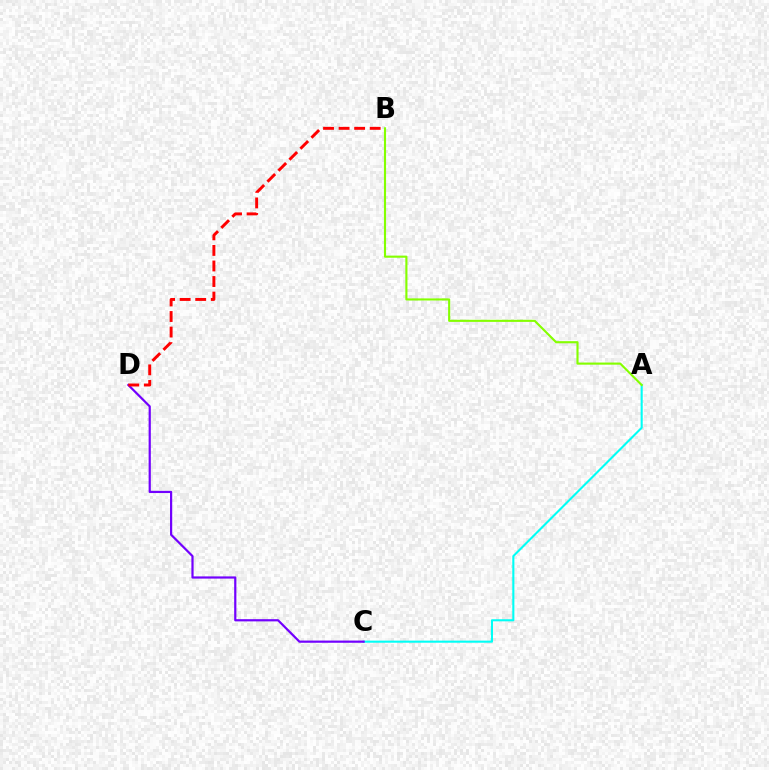{('A', 'C'): [{'color': '#00fff6', 'line_style': 'solid', 'thickness': 1.51}], ('C', 'D'): [{'color': '#7200ff', 'line_style': 'solid', 'thickness': 1.58}], ('A', 'B'): [{'color': '#84ff00', 'line_style': 'solid', 'thickness': 1.53}], ('B', 'D'): [{'color': '#ff0000', 'line_style': 'dashed', 'thickness': 2.11}]}